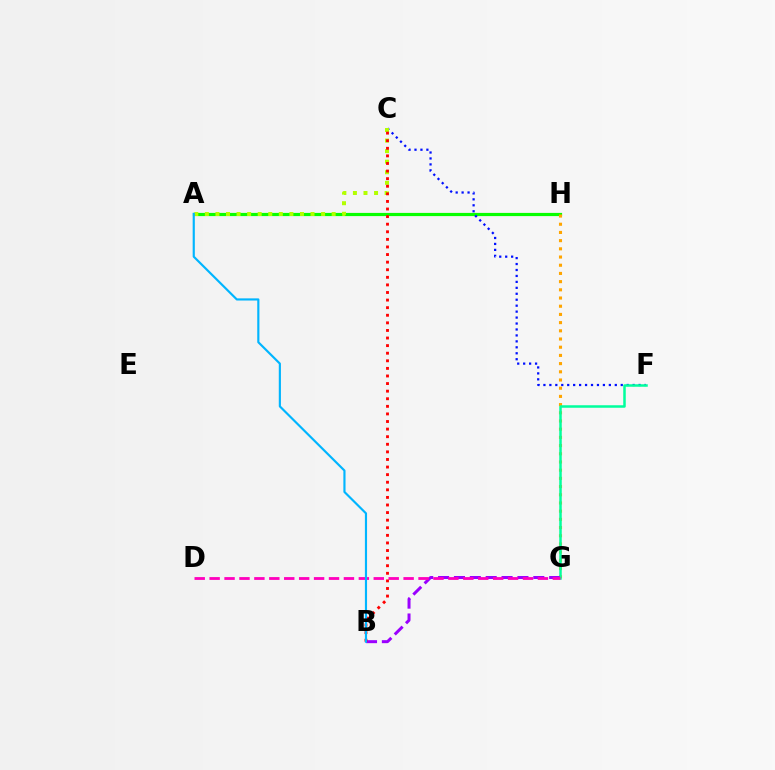{('A', 'H'): [{'color': '#08ff00', 'line_style': 'solid', 'thickness': 2.3}], ('C', 'F'): [{'color': '#0010ff', 'line_style': 'dotted', 'thickness': 1.62}], ('G', 'H'): [{'color': '#ffa500', 'line_style': 'dotted', 'thickness': 2.23}], ('F', 'G'): [{'color': '#00ff9d', 'line_style': 'solid', 'thickness': 1.8}], ('B', 'G'): [{'color': '#9b00ff', 'line_style': 'dashed', 'thickness': 2.16}], ('D', 'G'): [{'color': '#ff00bd', 'line_style': 'dashed', 'thickness': 2.03}], ('A', 'C'): [{'color': '#b3ff00', 'line_style': 'dotted', 'thickness': 2.87}], ('B', 'C'): [{'color': '#ff0000', 'line_style': 'dotted', 'thickness': 2.06}], ('A', 'B'): [{'color': '#00b5ff', 'line_style': 'solid', 'thickness': 1.55}]}